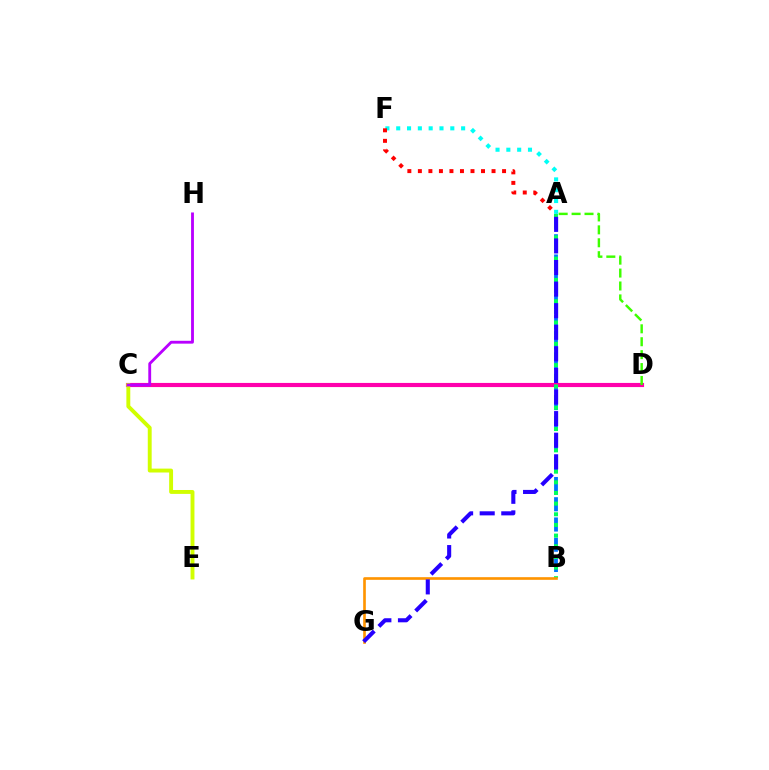{('A', 'F'): [{'color': '#00fff6', 'line_style': 'dotted', 'thickness': 2.94}, {'color': '#ff0000', 'line_style': 'dotted', 'thickness': 2.86}], ('A', 'B'): [{'color': '#0074ff', 'line_style': 'dashed', 'thickness': 2.75}, {'color': '#00ff5c', 'line_style': 'dotted', 'thickness': 2.89}], ('C', 'D'): [{'color': '#ff00ac', 'line_style': 'solid', 'thickness': 2.98}], ('C', 'E'): [{'color': '#d1ff00', 'line_style': 'solid', 'thickness': 2.81}], ('C', 'H'): [{'color': '#b900ff', 'line_style': 'solid', 'thickness': 2.05}], ('A', 'D'): [{'color': '#3dff00', 'line_style': 'dashed', 'thickness': 1.76}], ('B', 'G'): [{'color': '#ff9400', 'line_style': 'solid', 'thickness': 1.91}], ('A', 'G'): [{'color': '#2500ff', 'line_style': 'dashed', 'thickness': 2.93}]}